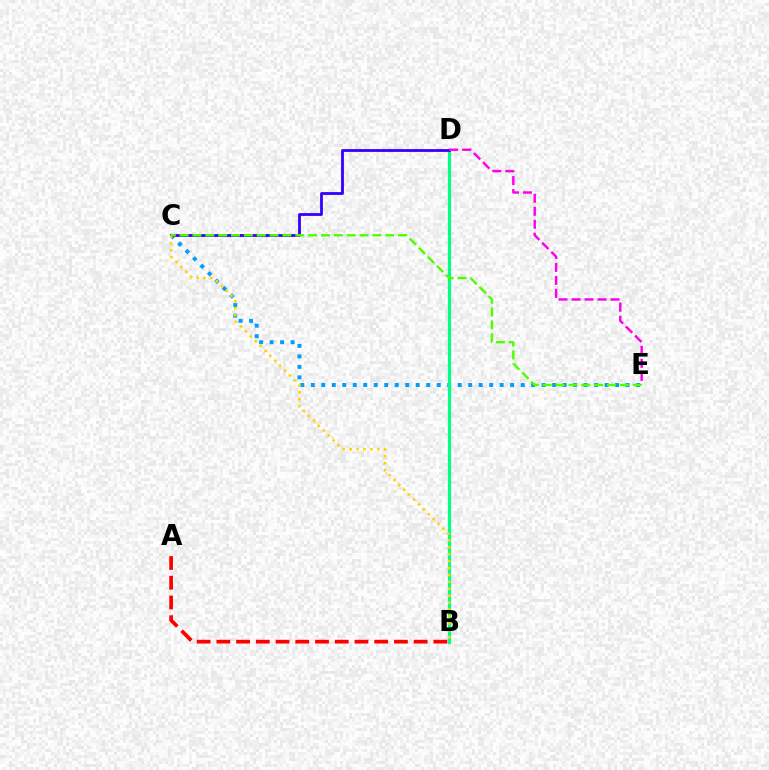{('C', 'E'): [{'color': '#009eff', 'line_style': 'dotted', 'thickness': 2.85}, {'color': '#4fff00', 'line_style': 'dashed', 'thickness': 1.75}], ('B', 'D'): [{'color': '#00ff86', 'line_style': 'solid', 'thickness': 2.31}], ('C', 'D'): [{'color': '#3700ff', 'line_style': 'solid', 'thickness': 2.02}], ('B', 'C'): [{'color': '#ffd500', 'line_style': 'dotted', 'thickness': 1.88}], ('D', 'E'): [{'color': '#ff00ed', 'line_style': 'dashed', 'thickness': 1.77}], ('A', 'B'): [{'color': '#ff0000', 'line_style': 'dashed', 'thickness': 2.68}]}